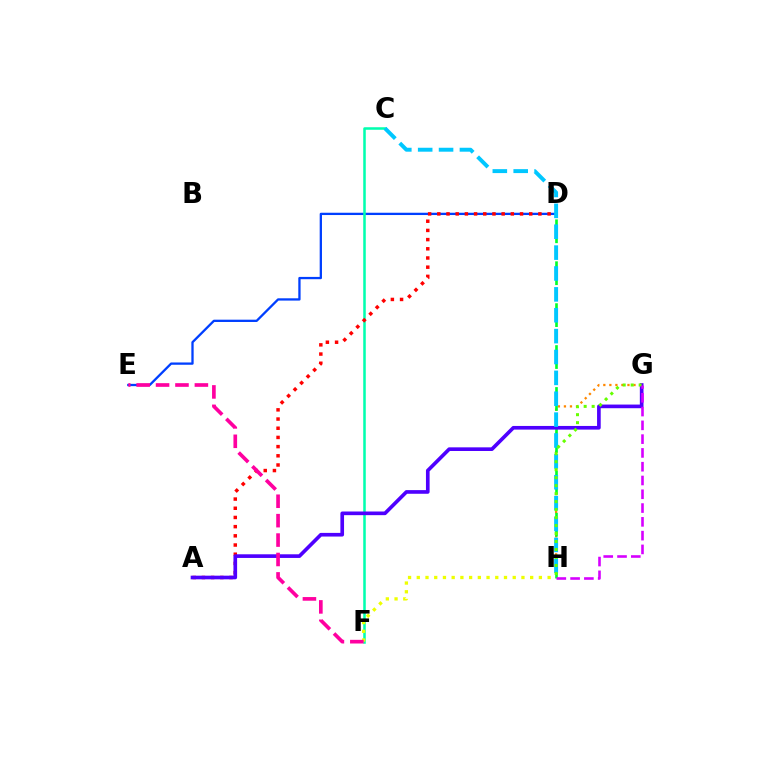{('G', 'H'): [{'color': '#ff8800', 'line_style': 'dotted', 'thickness': 1.64}, {'color': '#66ff00', 'line_style': 'dotted', 'thickness': 2.17}, {'color': '#d600ff', 'line_style': 'dashed', 'thickness': 1.87}], ('D', 'E'): [{'color': '#003fff', 'line_style': 'solid', 'thickness': 1.65}], ('C', 'F'): [{'color': '#00ffaf', 'line_style': 'solid', 'thickness': 1.82}], ('A', 'D'): [{'color': '#ff0000', 'line_style': 'dotted', 'thickness': 2.5}], ('D', 'H'): [{'color': '#00ff27', 'line_style': 'dashed', 'thickness': 1.9}], ('A', 'G'): [{'color': '#4f00ff', 'line_style': 'solid', 'thickness': 2.63}], ('F', 'H'): [{'color': '#eeff00', 'line_style': 'dotted', 'thickness': 2.37}], ('C', 'H'): [{'color': '#00c7ff', 'line_style': 'dashed', 'thickness': 2.84}], ('E', 'F'): [{'color': '#ff00a0', 'line_style': 'dashed', 'thickness': 2.64}]}